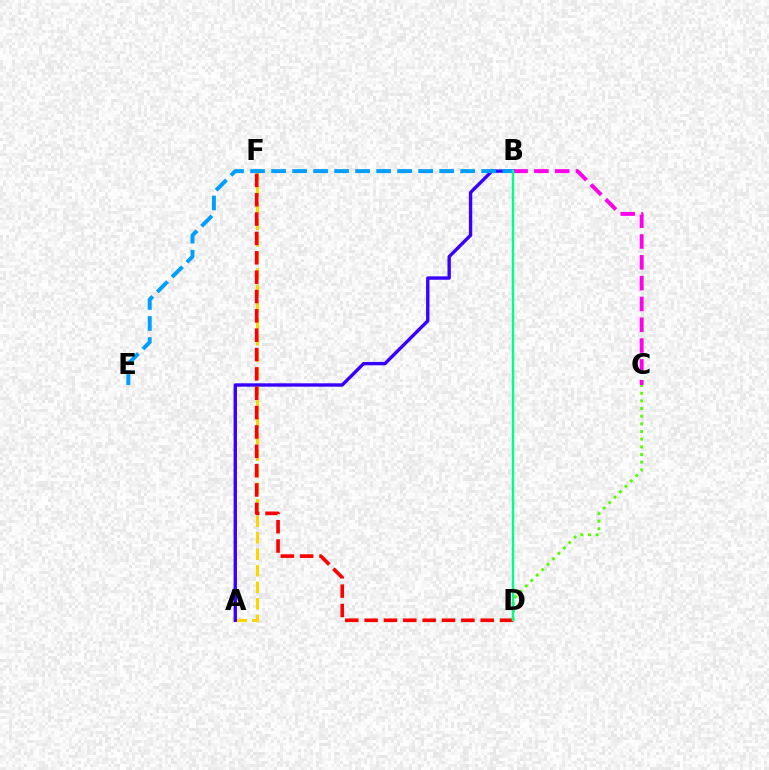{('A', 'F'): [{'color': '#ffd500', 'line_style': 'dashed', 'thickness': 2.24}], ('A', 'B'): [{'color': '#3700ff', 'line_style': 'solid', 'thickness': 2.43}], ('B', 'C'): [{'color': '#ff00ed', 'line_style': 'dashed', 'thickness': 2.83}], ('D', 'F'): [{'color': '#ff0000', 'line_style': 'dashed', 'thickness': 2.63}], ('C', 'D'): [{'color': '#4fff00', 'line_style': 'dotted', 'thickness': 2.08}], ('B', 'E'): [{'color': '#009eff', 'line_style': 'dashed', 'thickness': 2.85}], ('B', 'D'): [{'color': '#00ff86', 'line_style': 'solid', 'thickness': 1.75}]}